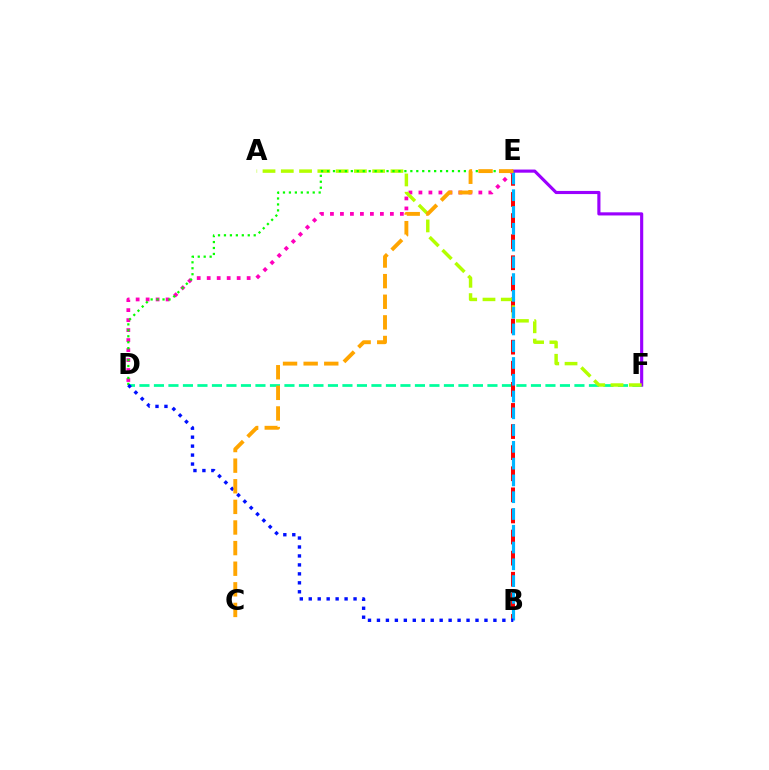{('D', 'F'): [{'color': '#00ff9d', 'line_style': 'dashed', 'thickness': 1.97}], ('B', 'E'): [{'color': '#ff0000', 'line_style': 'dashed', 'thickness': 2.87}, {'color': '#00b5ff', 'line_style': 'dashed', 'thickness': 2.28}], ('E', 'F'): [{'color': '#9b00ff', 'line_style': 'solid', 'thickness': 2.26}], ('D', 'E'): [{'color': '#ff00bd', 'line_style': 'dotted', 'thickness': 2.71}, {'color': '#08ff00', 'line_style': 'dotted', 'thickness': 1.62}], ('A', 'F'): [{'color': '#b3ff00', 'line_style': 'dashed', 'thickness': 2.48}], ('B', 'D'): [{'color': '#0010ff', 'line_style': 'dotted', 'thickness': 2.43}], ('C', 'E'): [{'color': '#ffa500', 'line_style': 'dashed', 'thickness': 2.8}]}